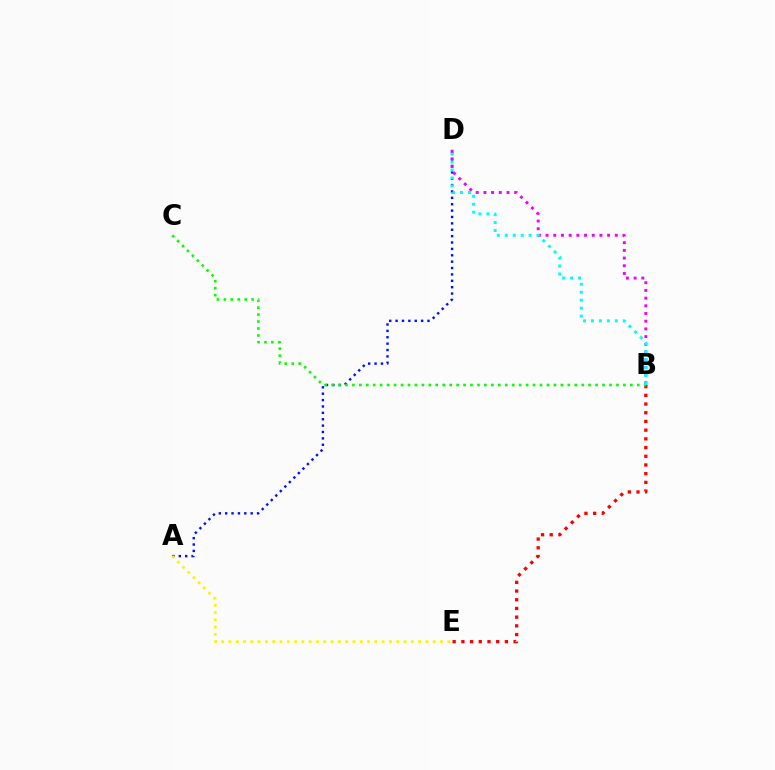{('A', 'D'): [{'color': '#0010ff', 'line_style': 'dotted', 'thickness': 1.73}], ('B', 'D'): [{'color': '#ee00ff', 'line_style': 'dotted', 'thickness': 2.09}, {'color': '#00fff6', 'line_style': 'dotted', 'thickness': 2.16}], ('B', 'E'): [{'color': '#ff0000', 'line_style': 'dotted', 'thickness': 2.36}], ('B', 'C'): [{'color': '#08ff00', 'line_style': 'dotted', 'thickness': 1.89}], ('A', 'E'): [{'color': '#fcf500', 'line_style': 'dotted', 'thickness': 1.98}]}